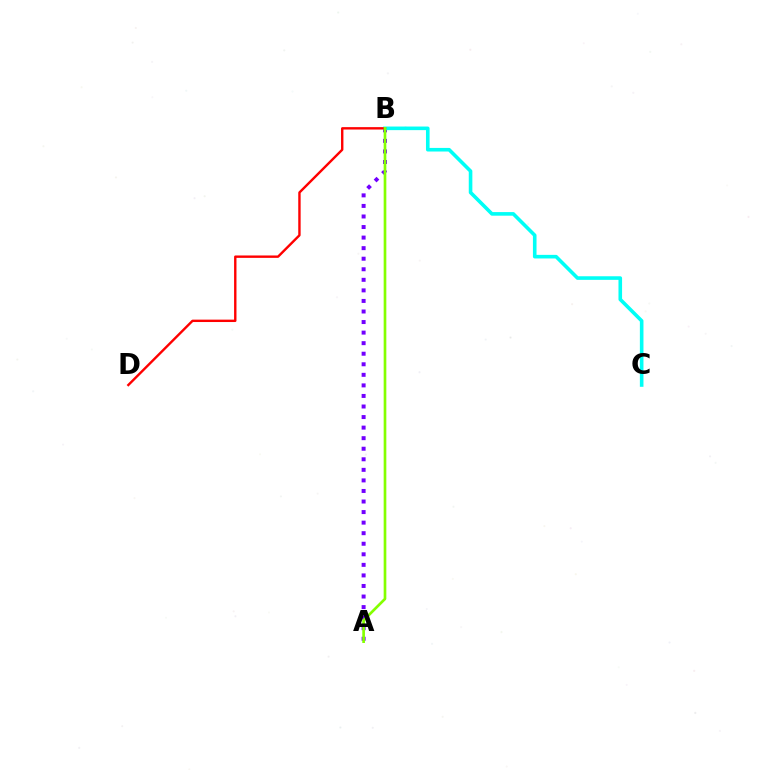{('A', 'B'): [{'color': '#7200ff', 'line_style': 'dotted', 'thickness': 2.87}, {'color': '#84ff00', 'line_style': 'solid', 'thickness': 1.92}], ('B', 'C'): [{'color': '#00fff6', 'line_style': 'solid', 'thickness': 2.59}], ('B', 'D'): [{'color': '#ff0000', 'line_style': 'solid', 'thickness': 1.72}]}